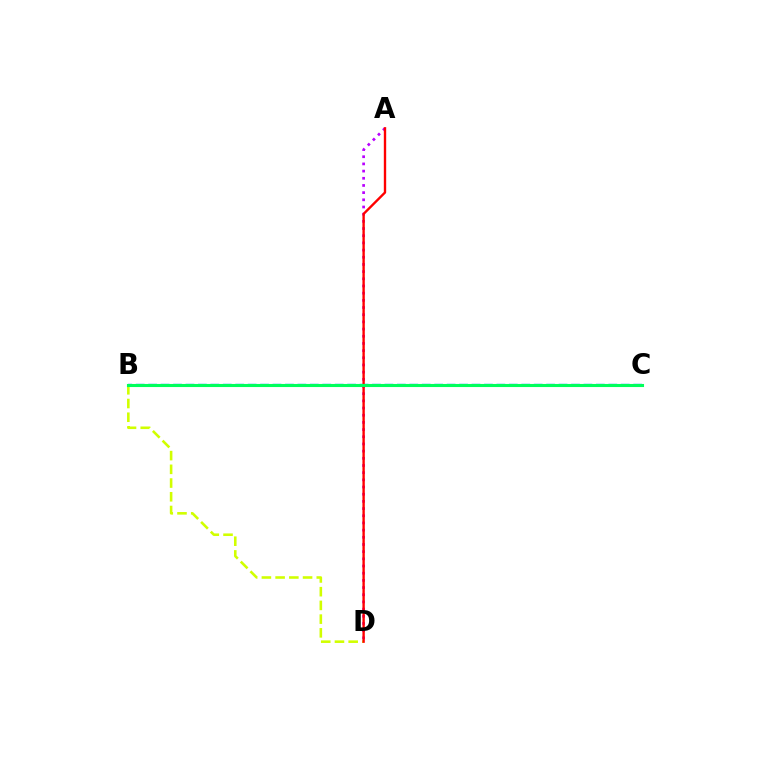{('B', 'C'): [{'color': '#0074ff', 'line_style': 'dashed', 'thickness': 1.69}, {'color': '#00ff5c', 'line_style': 'solid', 'thickness': 2.22}], ('B', 'D'): [{'color': '#d1ff00', 'line_style': 'dashed', 'thickness': 1.86}], ('A', 'D'): [{'color': '#b900ff', 'line_style': 'dotted', 'thickness': 1.95}, {'color': '#ff0000', 'line_style': 'solid', 'thickness': 1.71}]}